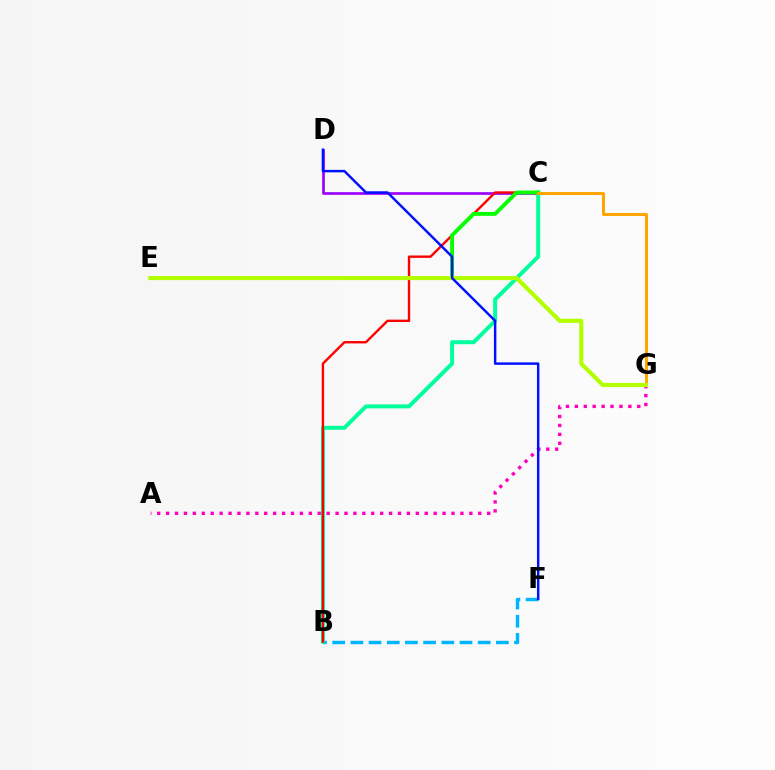{('A', 'G'): [{'color': '#ff00bd', 'line_style': 'dotted', 'thickness': 2.42}], ('B', 'F'): [{'color': '#00b5ff', 'line_style': 'dashed', 'thickness': 2.47}], ('C', 'D'): [{'color': '#9b00ff', 'line_style': 'solid', 'thickness': 1.93}], ('B', 'C'): [{'color': '#00ff9d', 'line_style': 'solid', 'thickness': 2.85}, {'color': '#ff0000', 'line_style': 'solid', 'thickness': 1.71}], ('C', 'E'): [{'color': '#08ff00', 'line_style': 'solid', 'thickness': 2.8}], ('C', 'G'): [{'color': '#ffa500', 'line_style': 'solid', 'thickness': 2.18}], ('E', 'G'): [{'color': '#b3ff00', 'line_style': 'solid', 'thickness': 2.96}], ('D', 'F'): [{'color': '#0010ff', 'line_style': 'solid', 'thickness': 1.77}]}